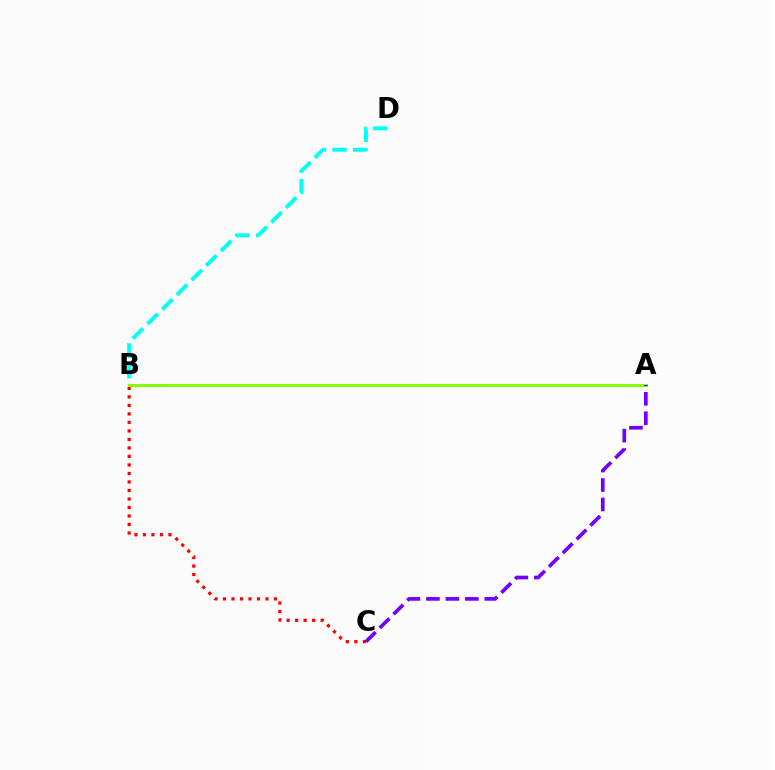{('B', 'D'): [{'color': '#00fff6', 'line_style': 'dashed', 'thickness': 2.81}], ('B', 'C'): [{'color': '#ff0000', 'line_style': 'dotted', 'thickness': 2.31}], ('A', 'B'): [{'color': '#84ff00', 'line_style': 'solid', 'thickness': 2.15}], ('A', 'C'): [{'color': '#7200ff', 'line_style': 'dashed', 'thickness': 2.64}]}